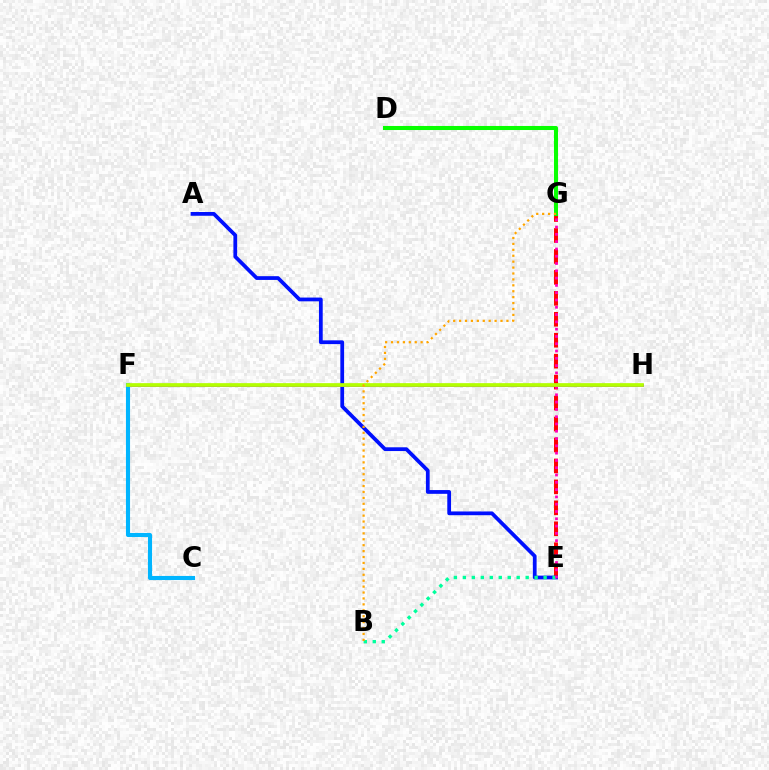{('E', 'G'): [{'color': '#ff0000', 'line_style': 'dashed', 'thickness': 2.85}, {'color': '#ff00bd', 'line_style': 'dotted', 'thickness': 1.98}], ('A', 'E'): [{'color': '#0010ff', 'line_style': 'solid', 'thickness': 2.7}], ('F', 'H'): [{'color': '#9b00ff', 'line_style': 'solid', 'thickness': 2.0}, {'color': '#b3ff00', 'line_style': 'solid', 'thickness': 2.67}], ('D', 'G'): [{'color': '#08ff00', 'line_style': 'solid', 'thickness': 2.92}], ('B', 'E'): [{'color': '#00ff9d', 'line_style': 'dotted', 'thickness': 2.44}], ('C', 'F'): [{'color': '#00b5ff', 'line_style': 'solid', 'thickness': 2.95}], ('B', 'G'): [{'color': '#ffa500', 'line_style': 'dotted', 'thickness': 1.61}]}